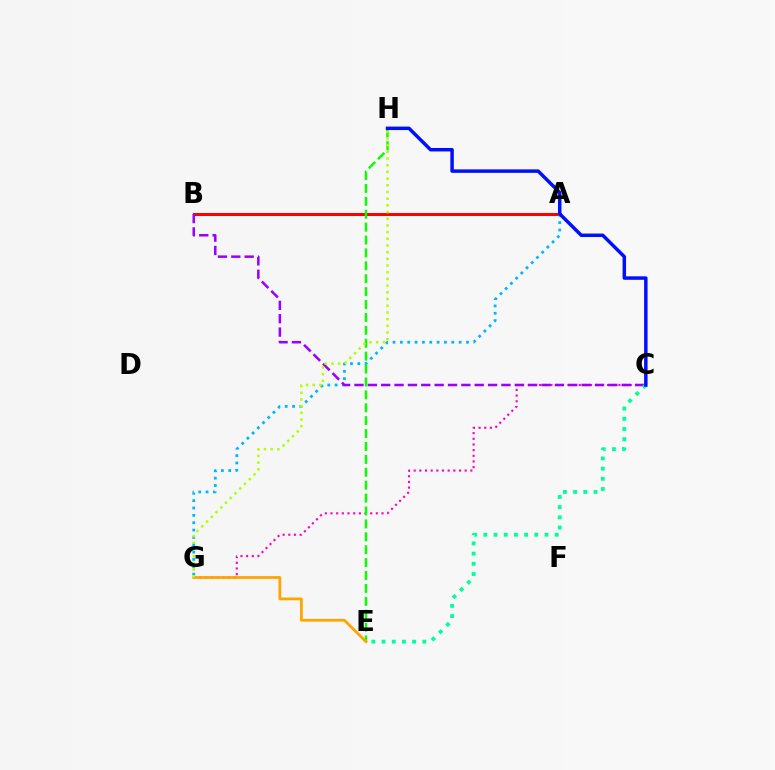{('C', 'G'): [{'color': '#ff00bd', 'line_style': 'dotted', 'thickness': 1.54}], ('A', 'B'): [{'color': '#ff0000', 'line_style': 'solid', 'thickness': 2.17}], ('A', 'G'): [{'color': '#00b5ff', 'line_style': 'dotted', 'thickness': 2.0}], ('E', 'H'): [{'color': '#08ff00', 'line_style': 'dashed', 'thickness': 1.75}], ('B', 'C'): [{'color': '#9b00ff', 'line_style': 'dashed', 'thickness': 1.82}], ('E', 'G'): [{'color': '#ffa500', 'line_style': 'solid', 'thickness': 2.01}], ('C', 'E'): [{'color': '#00ff9d', 'line_style': 'dotted', 'thickness': 2.77}], ('G', 'H'): [{'color': '#b3ff00', 'line_style': 'dotted', 'thickness': 1.82}], ('C', 'H'): [{'color': '#0010ff', 'line_style': 'solid', 'thickness': 2.51}]}